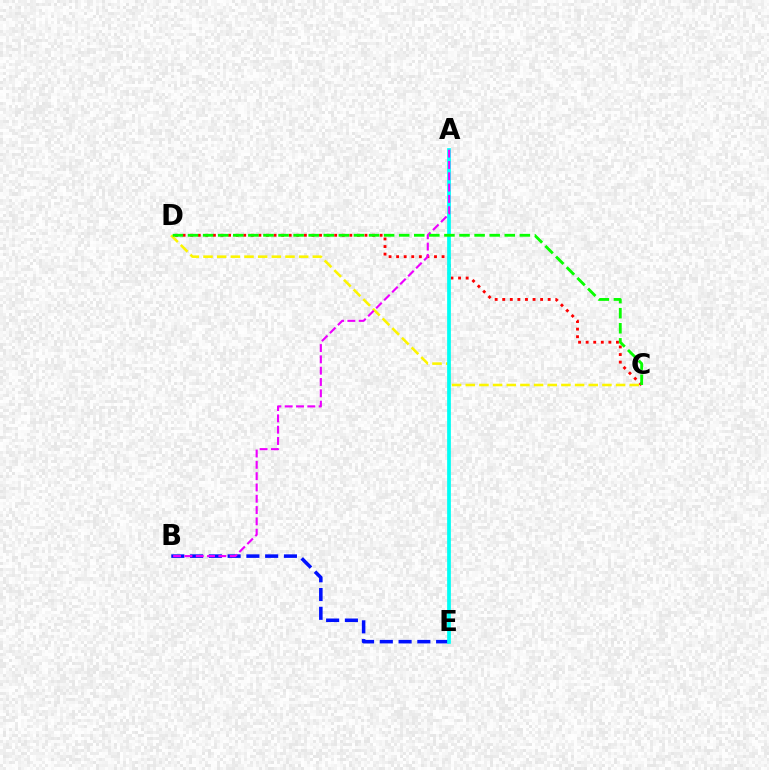{('B', 'E'): [{'color': '#0010ff', 'line_style': 'dashed', 'thickness': 2.55}], ('C', 'D'): [{'color': '#ff0000', 'line_style': 'dotted', 'thickness': 2.06}, {'color': '#fcf500', 'line_style': 'dashed', 'thickness': 1.86}, {'color': '#08ff00', 'line_style': 'dashed', 'thickness': 2.05}], ('A', 'E'): [{'color': '#00fff6', 'line_style': 'solid', 'thickness': 2.69}], ('A', 'B'): [{'color': '#ee00ff', 'line_style': 'dashed', 'thickness': 1.54}]}